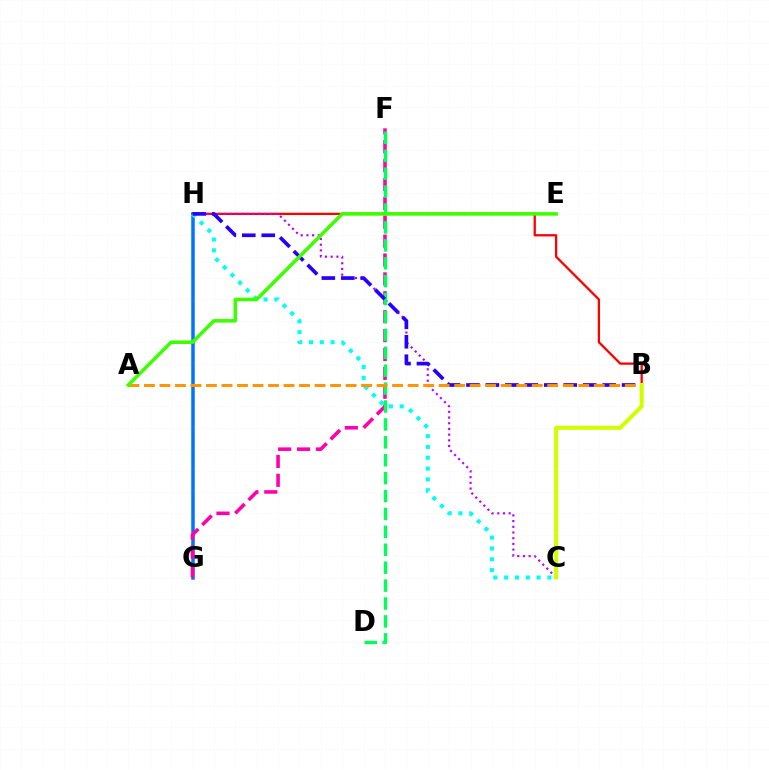{('G', 'H'): [{'color': '#0074ff', 'line_style': 'solid', 'thickness': 2.53}], ('B', 'H'): [{'color': '#ff0000', 'line_style': 'solid', 'thickness': 1.65}, {'color': '#2500ff', 'line_style': 'dashed', 'thickness': 2.64}], ('C', 'H'): [{'color': '#b900ff', 'line_style': 'dotted', 'thickness': 1.55}, {'color': '#00fff6', 'line_style': 'dotted', 'thickness': 2.94}], ('F', 'G'): [{'color': '#ff00ac', 'line_style': 'dashed', 'thickness': 2.57}], ('D', 'F'): [{'color': '#00ff5c', 'line_style': 'dashed', 'thickness': 2.43}], ('A', 'B'): [{'color': '#ff9400', 'line_style': 'dashed', 'thickness': 2.11}], ('B', 'C'): [{'color': '#d1ff00', 'line_style': 'solid', 'thickness': 2.93}], ('A', 'E'): [{'color': '#3dff00', 'line_style': 'solid', 'thickness': 2.55}]}